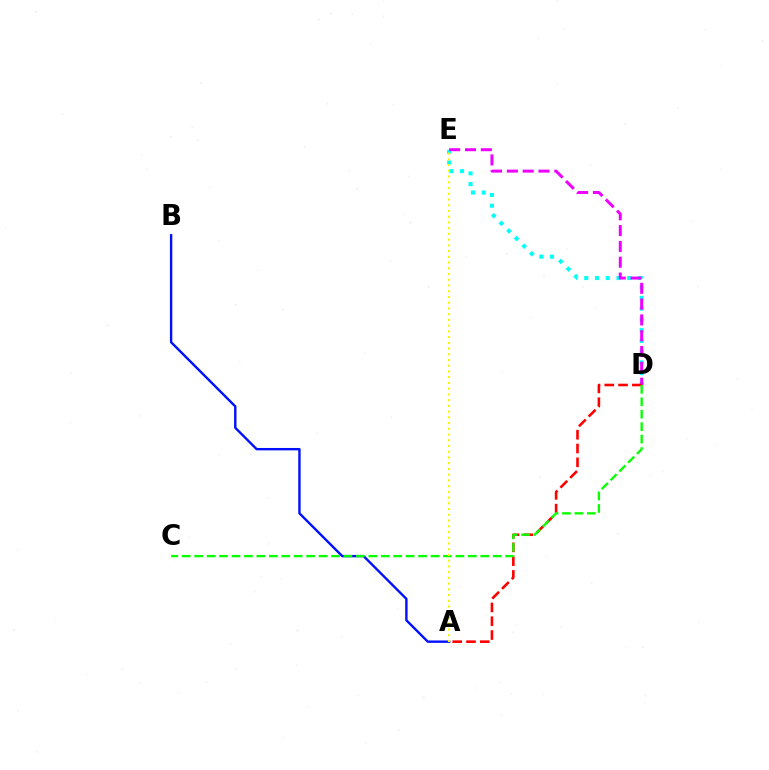{('A', 'B'): [{'color': '#0010ff', 'line_style': 'solid', 'thickness': 1.72}], ('D', 'E'): [{'color': '#00fff6', 'line_style': 'dotted', 'thickness': 2.92}, {'color': '#ee00ff', 'line_style': 'dashed', 'thickness': 2.15}], ('A', 'D'): [{'color': '#ff0000', 'line_style': 'dashed', 'thickness': 1.87}], ('C', 'D'): [{'color': '#08ff00', 'line_style': 'dashed', 'thickness': 1.69}], ('A', 'E'): [{'color': '#fcf500', 'line_style': 'dotted', 'thickness': 1.56}]}